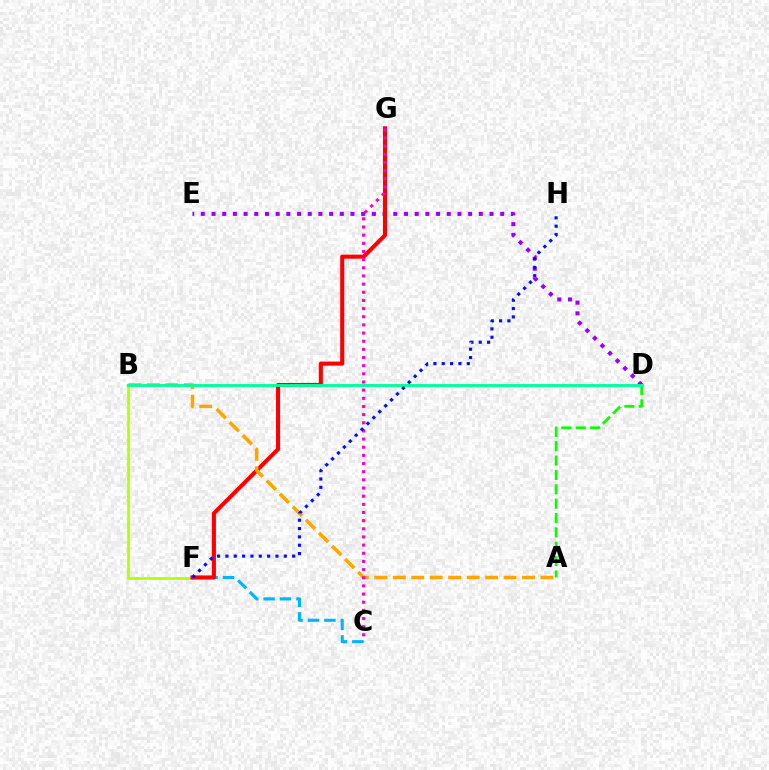{('C', 'F'): [{'color': '#00b5ff', 'line_style': 'dashed', 'thickness': 2.23}], ('A', 'D'): [{'color': '#08ff00', 'line_style': 'dashed', 'thickness': 1.95}], ('B', 'F'): [{'color': '#b3ff00', 'line_style': 'solid', 'thickness': 1.94}], ('D', 'E'): [{'color': '#9b00ff', 'line_style': 'dotted', 'thickness': 2.91}], ('F', 'G'): [{'color': '#ff0000', 'line_style': 'solid', 'thickness': 2.93}], ('A', 'B'): [{'color': '#ffa500', 'line_style': 'dashed', 'thickness': 2.51}], ('B', 'D'): [{'color': '#00ff9d', 'line_style': 'solid', 'thickness': 2.06}], ('C', 'G'): [{'color': '#ff00bd', 'line_style': 'dotted', 'thickness': 2.22}], ('F', 'H'): [{'color': '#0010ff', 'line_style': 'dotted', 'thickness': 2.27}]}